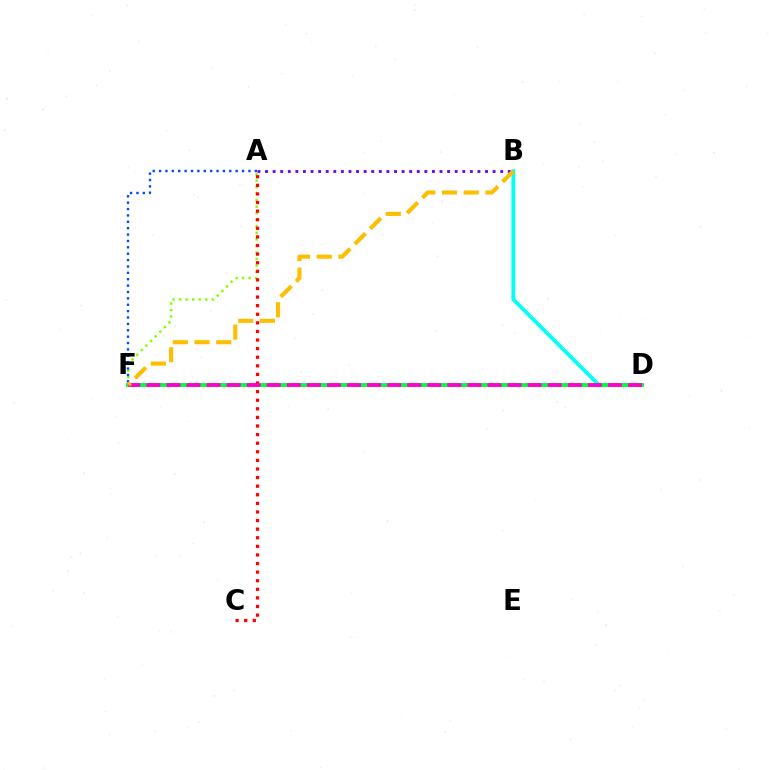{('A', 'B'): [{'color': '#7200ff', 'line_style': 'dotted', 'thickness': 2.06}], ('A', 'F'): [{'color': '#84ff00', 'line_style': 'dotted', 'thickness': 1.77}, {'color': '#004bff', 'line_style': 'dotted', 'thickness': 1.73}], ('B', 'D'): [{'color': '#00fff6', 'line_style': 'solid', 'thickness': 2.73}], ('D', 'F'): [{'color': '#00ff39', 'line_style': 'solid', 'thickness': 2.79}, {'color': '#ff00cf', 'line_style': 'dashed', 'thickness': 2.73}], ('A', 'C'): [{'color': '#ff0000', 'line_style': 'dotted', 'thickness': 2.34}], ('B', 'F'): [{'color': '#ffbd00', 'line_style': 'dashed', 'thickness': 2.95}]}